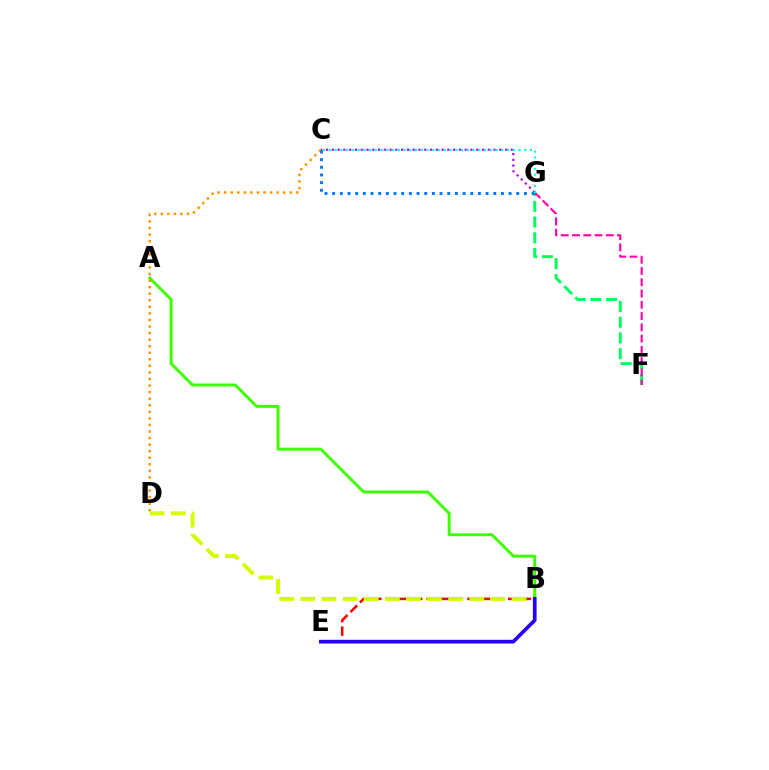{('F', 'G'): [{'color': '#00ff5c', 'line_style': 'dashed', 'thickness': 2.14}, {'color': '#ff00ac', 'line_style': 'dashed', 'thickness': 1.53}], ('A', 'B'): [{'color': '#3dff00', 'line_style': 'solid', 'thickness': 2.13}], ('B', 'E'): [{'color': '#ff0000', 'line_style': 'dashed', 'thickness': 1.85}, {'color': '#2500ff', 'line_style': 'solid', 'thickness': 2.67}], ('C', 'D'): [{'color': '#ff9400', 'line_style': 'dotted', 'thickness': 1.78}], ('C', 'G'): [{'color': '#b900ff', 'line_style': 'dotted', 'thickness': 1.57}, {'color': '#0074ff', 'line_style': 'dotted', 'thickness': 2.08}, {'color': '#00fff6', 'line_style': 'dotted', 'thickness': 1.56}], ('B', 'D'): [{'color': '#d1ff00', 'line_style': 'dashed', 'thickness': 2.87}]}